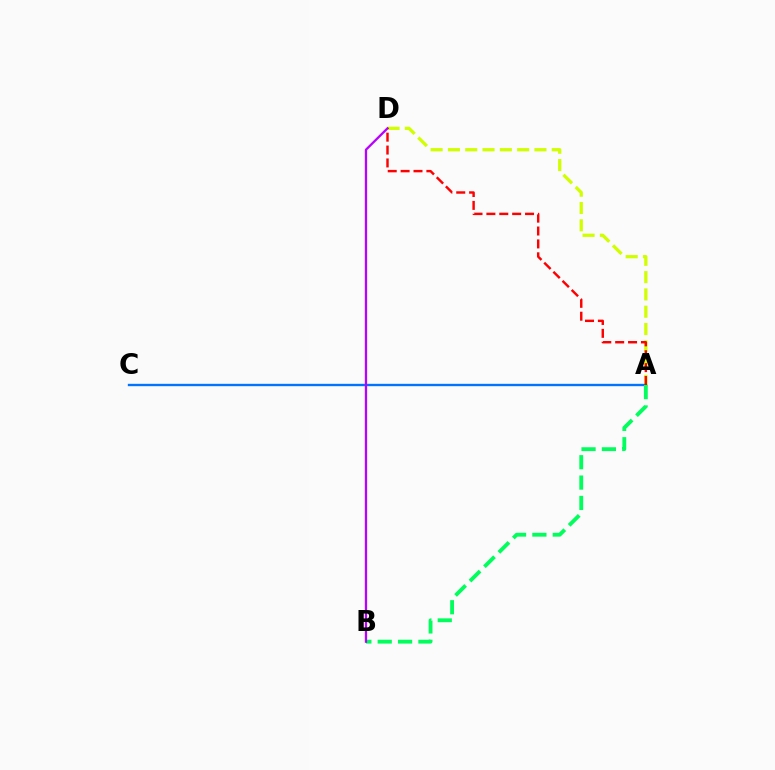{('A', 'D'): [{'color': '#d1ff00', 'line_style': 'dashed', 'thickness': 2.35}, {'color': '#ff0000', 'line_style': 'dashed', 'thickness': 1.75}], ('A', 'C'): [{'color': '#0074ff', 'line_style': 'solid', 'thickness': 1.7}], ('A', 'B'): [{'color': '#00ff5c', 'line_style': 'dashed', 'thickness': 2.77}], ('B', 'D'): [{'color': '#b900ff', 'line_style': 'solid', 'thickness': 1.64}]}